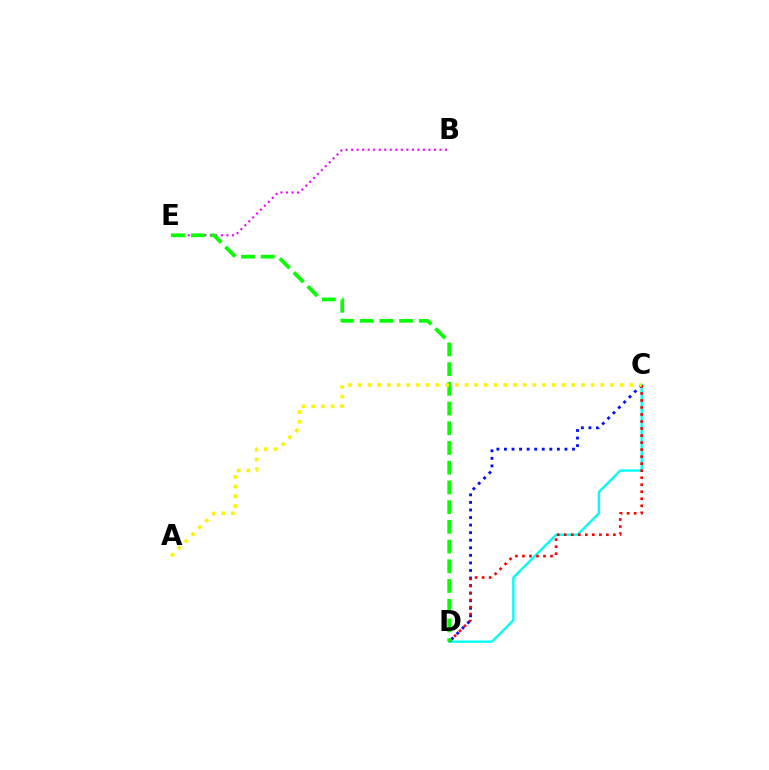{('C', 'D'): [{'color': '#00fff6', 'line_style': 'solid', 'thickness': 1.7}, {'color': '#0010ff', 'line_style': 'dotted', 'thickness': 2.05}, {'color': '#ff0000', 'line_style': 'dotted', 'thickness': 1.91}], ('B', 'E'): [{'color': '#ee00ff', 'line_style': 'dotted', 'thickness': 1.5}], ('D', 'E'): [{'color': '#08ff00', 'line_style': 'dashed', 'thickness': 2.68}], ('A', 'C'): [{'color': '#fcf500', 'line_style': 'dotted', 'thickness': 2.64}]}